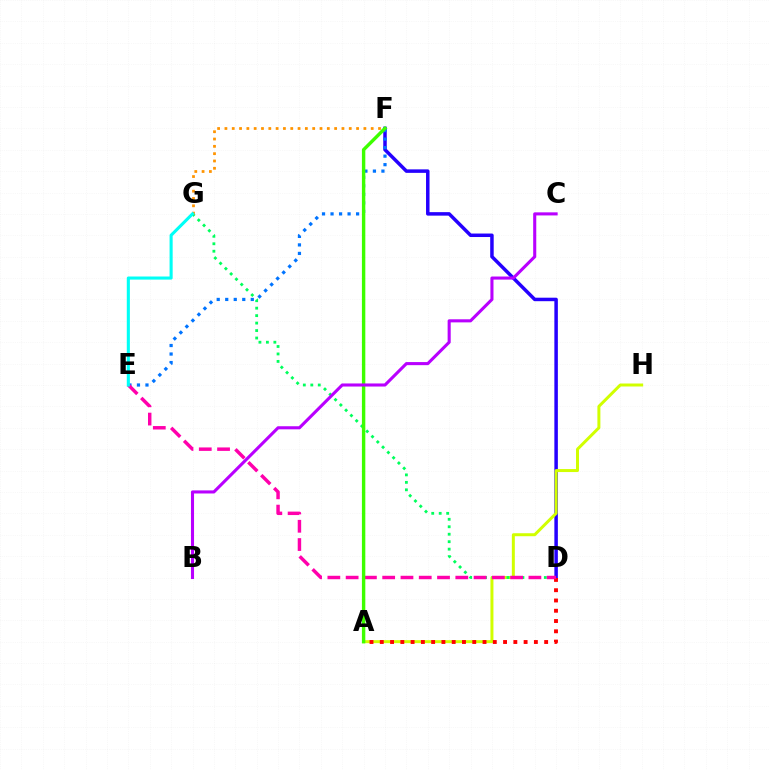{('D', 'F'): [{'color': '#2500ff', 'line_style': 'solid', 'thickness': 2.52}], ('A', 'H'): [{'color': '#d1ff00', 'line_style': 'solid', 'thickness': 2.15}], ('A', 'D'): [{'color': '#ff0000', 'line_style': 'dotted', 'thickness': 2.79}], ('D', 'G'): [{'color': '#00ff5c', 'line_style': 'dotted', 'thickness': 2.03}], ('F', 'G'): [{'color': '#ff9400', 'line_style': 'dotted', 'thickness': 1.99}], ('E', 'F'): [{'color': '#0074ff', 'line_style': 'dotted', 'thickness': 2.31}], ('D', 'E'): [{'color': '#ff00ac', 'line_style': 'dashed', 'thickness': 2.48}], ('A', 'F'): [{'color': '#3dff00', 'line_style': 'solid', 'thickness': 2.45}], ('E', 'G'): [{'color': '#00fff6', 'line_style': 'solid', 'thickness': 2.23}], ('B', 'C'): [{'color': '#b900ff', 'line_style': 'solid', 'thickness': 2.22}]}